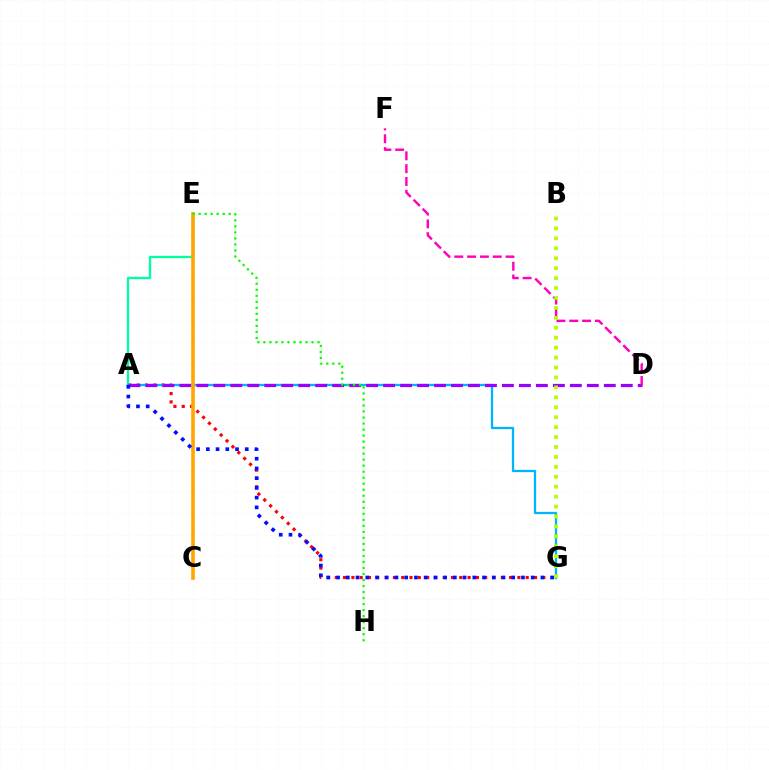{('A', 'G'): [{'color': '#ff0000', 'line_style': 'dotted', 'thickness': 2.26}, {'color': '#00b5ff', 'line_style': 'solid', 'thickness': 1.65}, {'color': '#0010ff', 'line_style': 'dotted', 'thickness': 2.64}], ('A', 'E'): [{'color': '#00ff9d', 'line_style': 'solid', 'thickness': 1.67}], ('A', 'D'): [{'color': '#9b00ff', 'line_style': 'dashed', 'thickness': 2.31}], ('C', 'E'): [{'color': '#ffa500', 'line_style': 'solid', 'thickness': 2.6}], ('D', 'F'): [{'color': '#ff00bd', 'line_style': 'dashed', 'thickness': 1.74}], ('E', 'H'): [{'color': '#08ff00', 'line_style': 'dotted', 'thickness': 1.64}], ('B', 'G'): [{'color': '#b3ff00', 'line_style': 'dotted', 'thickness': 2.7}]}